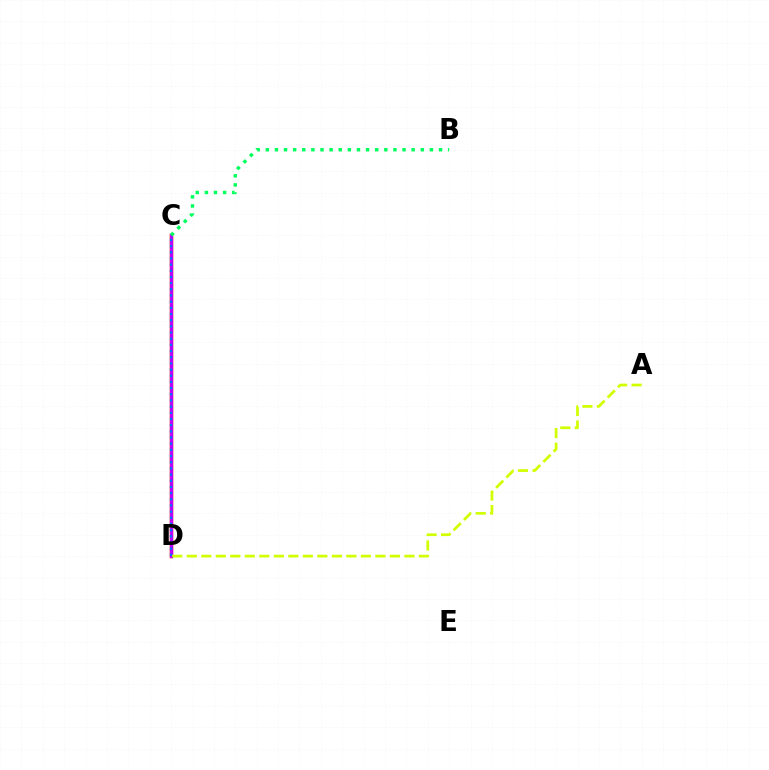{('C', 'D'): [{'color': '#ff0000', 'line_style': 'solid', 'thickness': 2.51}, {'color': '#b900ff', 'line_style': 'solid', 'thickness': 2.25}, {'color': '#0074ff', 'line_style': 'dotted', 'thickness': 1.68}], ('B', 'C'): [{'color': '#00ff5c', 'line_style': 'dotted', 'thickness': 2.48}], ('A', 'D'): [{'color': '#d1ff00', 'line_style': 'dashed', 'thickness': 1.97}]}